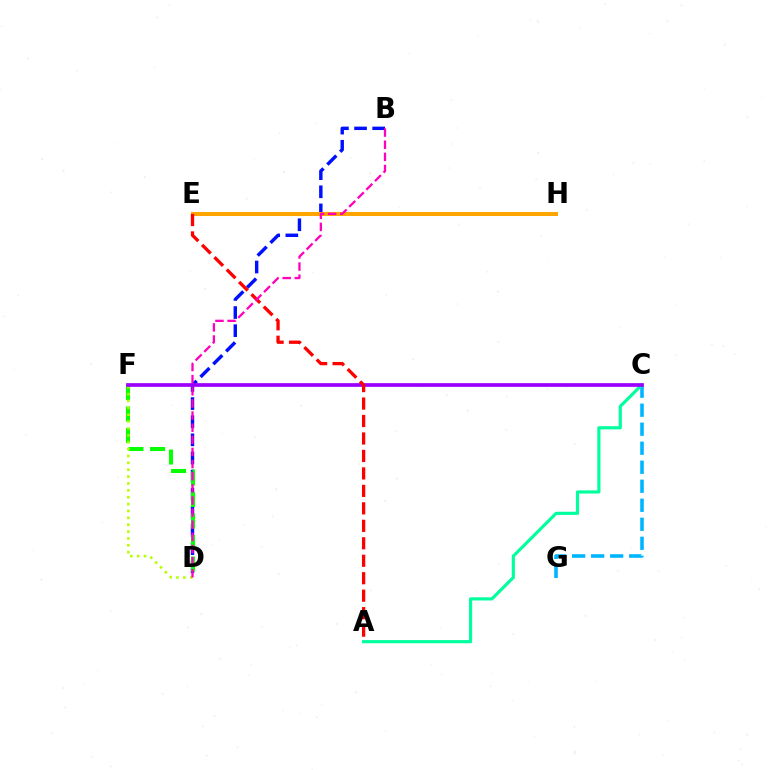{('B', 'D'): [{'color': '#0010ff', 'line_style': 'dashed', 'thickness': 2.46}, {'color': '#ff00bd', 'line_style': 'dashed', 'thickness': 1.65}], ('E', 'H'): [{'color': '#ffa500', 'line_style': 'solid', 'thickness': 2.91}], ('C', 'G'): [{'color': '#00b5ff', 'line_style': 'dashed', 'thickness': 2.58}], ('A', 'C'): [{'color': '#00ff9d', 'line_style': 'solid', 'thickness': 2.27}], ('D', 'F'): [{'color': '#08ff00', 'line_style': 'dashed', 'thickness': 2.92}, {'color': '#b3ff00', 'line_style': 'dotted', 'thickness': 1.87}], ('C', 'F'): [{'color': '#9b00ff', 'line_style': 'solid', 'thickness': 2.67}], ('A', 'E'): [{'color': '#ff0000', 'line_style': 'dashed', 'thickness': 2.37}]}